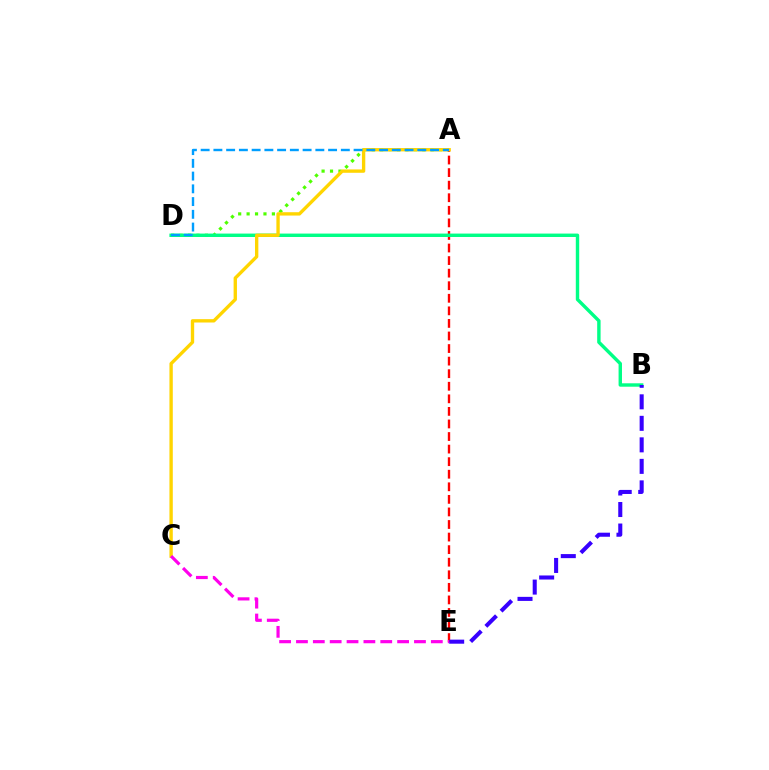{('A', 'D'): [{'color': '#4fff00', 'line_style': 'dotted', 'thickness': 2.29}, {'color': '#009eff', 'line_style': 'dashed', 'thickness': 1.73}], ('A', 'E'): [{'color': '#ff0000', 'line_style': 'dashed', 'thickness': 1.71}], ('B', 'D'): [{'color': '#00ff86', 'line_style': 'solid', 'thickness': 2.46}], ('B', 'E'): [{'color': '#3700ff', 'line_style': 'dashed', 'thickness': 2.92}], ('A', 'C'): [{'color': '#ffd500', 'line_style': 'solid', 'thickness': 2.41}], ('C', 'E'): [{'color': '#ff00ed', 'line_style': 'dashed', 'thickness': 2.29}]}